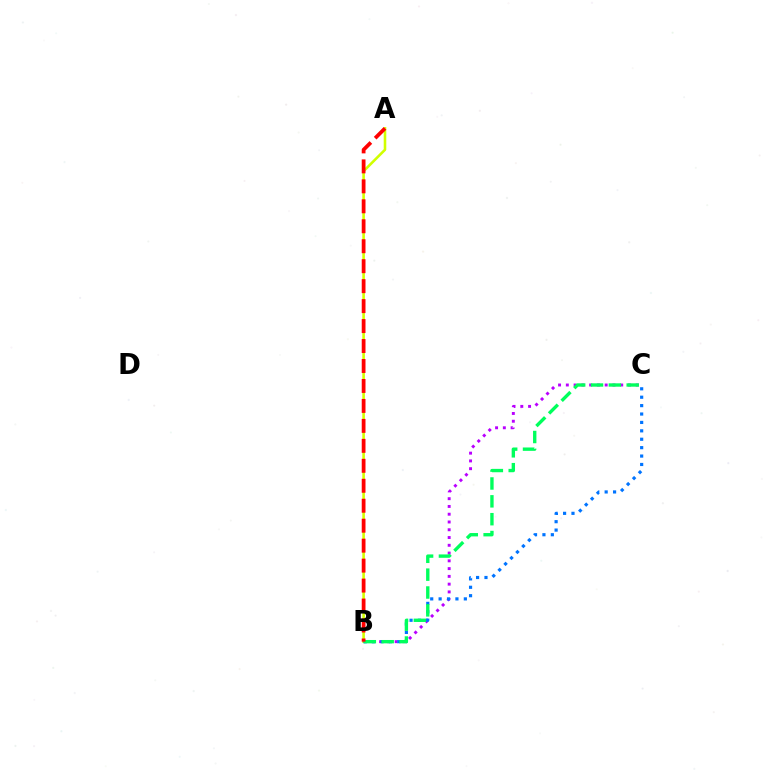{('A', 'B'): [{'color': '#d1ff00', 'line_style': 'solid', 'thickness': 1.86}, {'color': '#ff0000', 'line_style': 'dashed', 'thickness': 2.71}], ('B', 'C'): [{'color': '#b900ff', 'line_style': 'dotted', 'thickness': 2.11}, {'color': '#0074ff', 'line_style': 'dotted', 'thickness': 2.28}, {'color': '#00ff5c', 'line_style': 'dashed', 'thickness': 2.42}]}